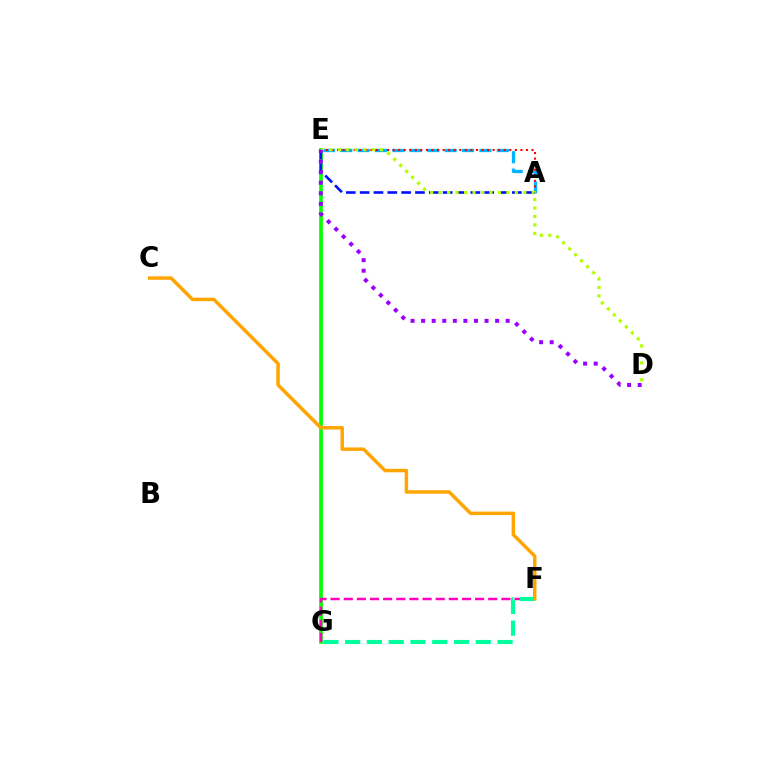{('A', 'E'): [{'color': '#00b5ff', 'line_style': 'dashed', 'thickness': 2.36}, {'color': '#ff0000', 'line_style': 'dotted', 'thickness': 1.51}, {'color': '#0010ff', 'line_style': 'dashed', 'thickness': 1.88}], ('E', 'G'): [{'color': '#08ff00', 'line_style': 'solid', 'thickness': 2.65}], ('F', 'G'): [{'color': '#ff00bd', 'line_style': 'dashed', 'thickness': 1.78}, {'color': '#00ff9d', 'line_style': 'dashed', 'thickness': 2.96}], ('D', 'E'): [{'color': '#b3ff00', 'line_style': 'dotted', 'thickness': 2.3}, {'color': '#9b00ff', 'line_style': 'dotted', 'thickness': 2.87}], ('C', 'F'): [{'color': '#ffa500', 'line_style': 'solid', 'thickness': 2.49}]}